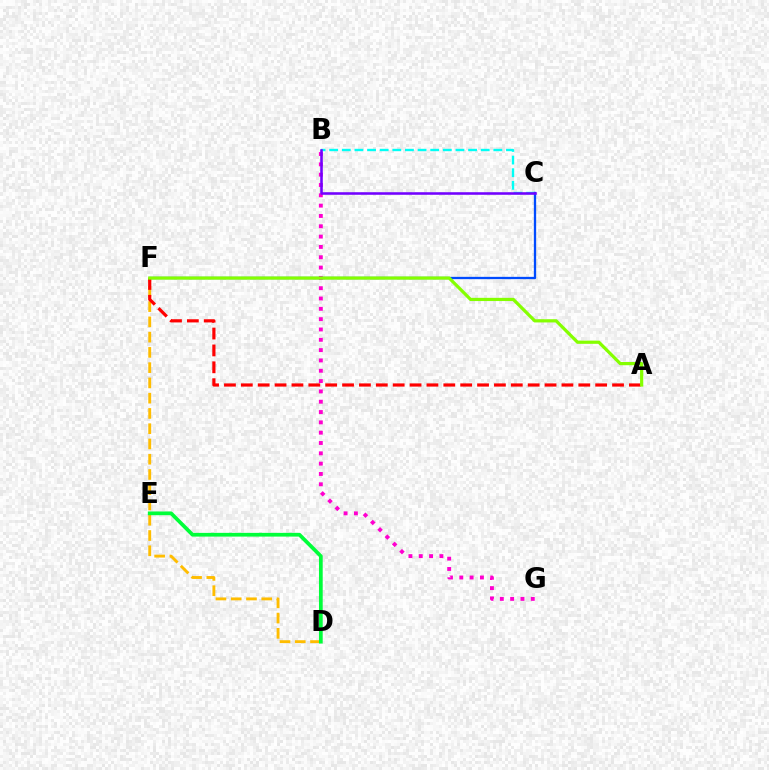{('B', 'G'): [{'color': '#ff00cf', 'line_style': 'dotted', 'thickness': 2.8}], ('B', 'C'): [{'color': '#00fff6', 'line_style': 'dashed', 'thickness': 1.72}, {'color': '#7200ff', 'line_style': 'solid', 'thickness': 1.84}], ('D', 'F'): [{'color': '#ffbd00', 'line_style': 'dashed', 'thickness': 2.07}], ('A', 'F'): [{'color': '#ff0000', 'line_style': 'dashed', 'thickness': 2.29}, {'color': '#84ff00', 'line_style': 'solid', 'thickness': 2.31}], ('C', 'F'): [{'color': '#004bff', 'line_style': 'solid', 'thickness': 1.66}], ('D', 'E'): [{'color': '#00ff39', 'line_style': 'solid', 'thickness': 2.69}]}